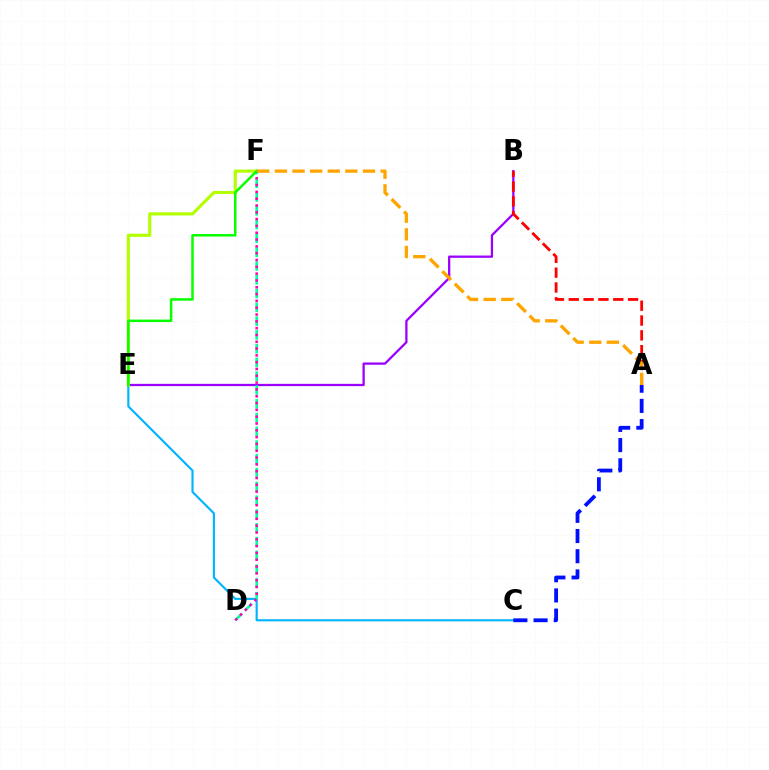{('B', 'E'): [{'color': '#9b00ff', 'line_style': 'solid', 'thickness': 1.63}], ('C', 'E'): [{'color': '#00b5ff', 'line_style': 'solid', 'thickness': 1.55}], ('E', 'F'): [{'color': '#b3ff00', 'line_style': 'solid', 'thickness': 2.27}, {'color': '#08ff00', 'line_style': 'solid', 'thickness': 1.81}], ('D', 'F'): [{'color': '#00ff9d', 'line_style': 'dashed', 'thickness': 1.87}, {'color': '#ff00bd', 'line_style': 'dotted', 'thickness': 1.85}], ('A', 'C'): [{'color': '#0010ff', 'line_style': 'dashed', 'thickness': 2.74}], ('A', 'B'): [{'color': '#ff0000', 'line_style': 'dashed', 'thickness': 2.01}], ('A', 'F'): [{'color': '#ffa500', 'line_style': 'dashed', 'thickness': 2.39}]}